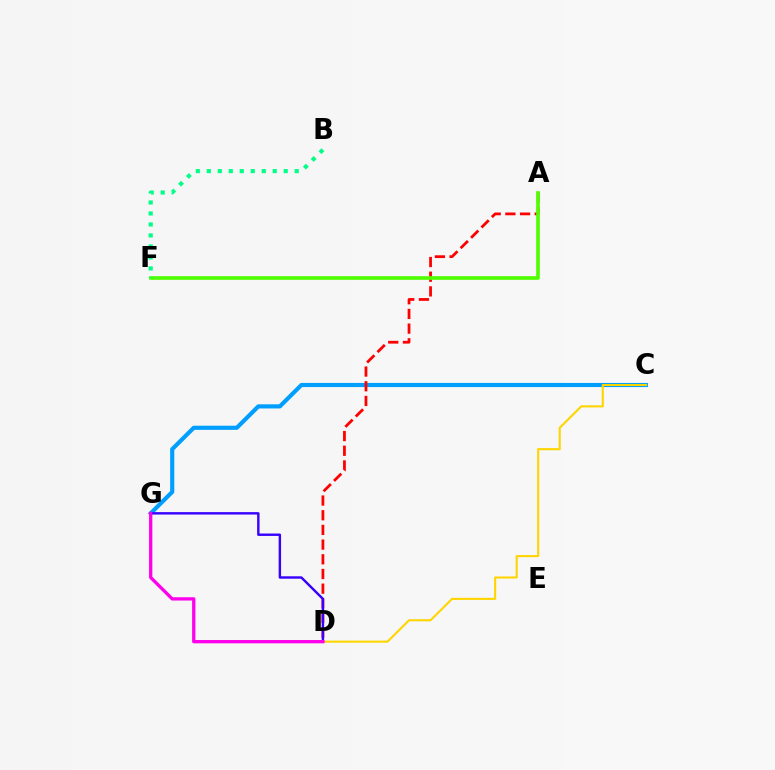{('C', 'G'): [{'color': '#009eff', 'line_style': 'solid', 'thickness': 2.98}], ('A', 'D'): [{'color': '#ff0000', 'line_style': 'dashed', 'thickness': 2.0}], ('D', 'G'): [{'color': '#3700ff', 'line_style': 'solid', 'thickness': 1.74}, {'color': '#ff00ed', 'line_style': 'solid', 'thickness': 2.37}], ('C', 'D'): [{'color': '#ffd500', 'line_style': 'solid', 'thickness': 1.51}], ('A', 'F'): [{'color': '#4fff00', 'line_style': 'solid', 'thickness': 2.62}], ('B', 'F'): [{'color': '#00ff86', 'line_style': 'dotted', 'thickness': 2.99}]}